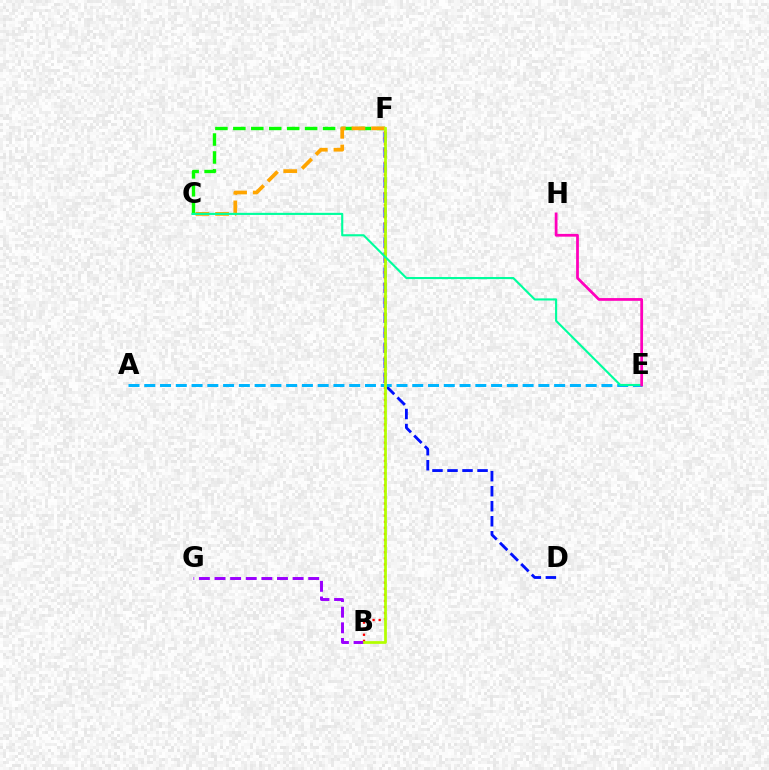{('D', 'F'): [{'color': '#0010ff', 'line_style': 'dashed', 'thickness': 2.04}], ('B', 'F'): [{'color': '#ff0000', 'line_style': 'dotted', 'thickness': 1.65}, {'color': '#b3ff00', 'line_style': 'solid', 'thickness': 1.97}], ('A', 'E'): [{'color': '#00b5ff', 'line_style': 'dashed', 'thickness': 2.14}], ('C', 'F'): [{'color': '#08ff00', 'line_style': 'dashed', 'thickness': 2.44}, {'color': '#ffa500', 'line_style': 'dashed', 'thickness': 2.67}], ('B', 'G'): [{'color': '#9b00ff', 'line_style': 'dashed', 'thickness': 2.12}], ('C', 'E'): [{'color': '#00ff9d', 'line_style': 'solid', 'thickness': 1.53}], ('E', 'H'): [{'color': '#ff00bd', 'line_style': 'solid', 'thickness': 1.99}]}